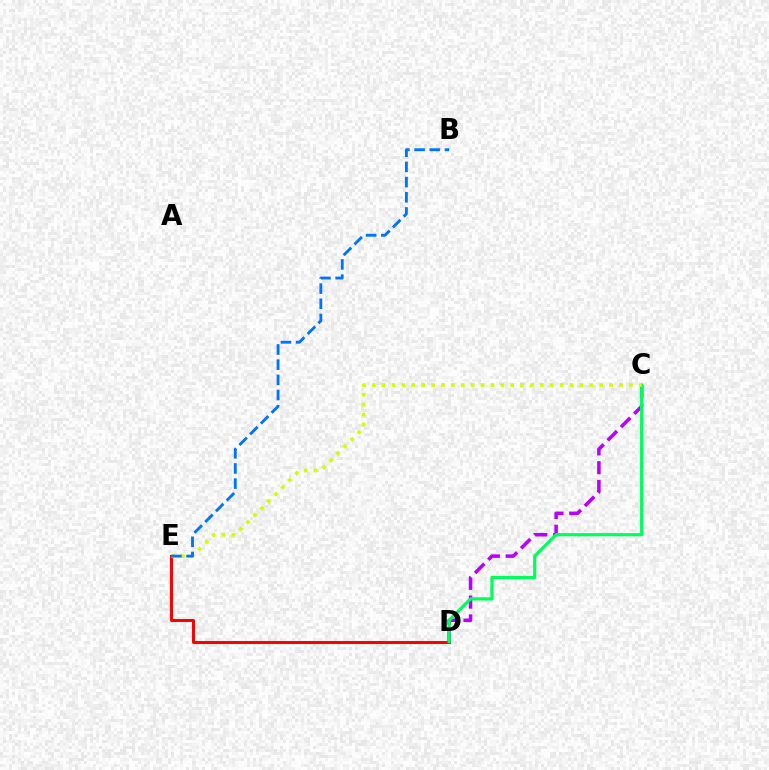{('D', 'E'): [{'color': '#ff0000', 'line_style': 'solid', 'thickness': 2.16}], ('C', 'D'): [{'color': '#b900ff', 'line_style': 'dashed', 'thickness': 2.55}, {'color': '#00ff5c', 'line_style': 'solid', 'thickness': 2.31}], ('C', 'E'): [{'color': '#d1ff00', 'line_style': 'dotted', 'thickness': 2.69}], ('B', 'E'): [{'color': '#0074ff', 'line_style': 'dashed', 'thickness': 2.06}]}